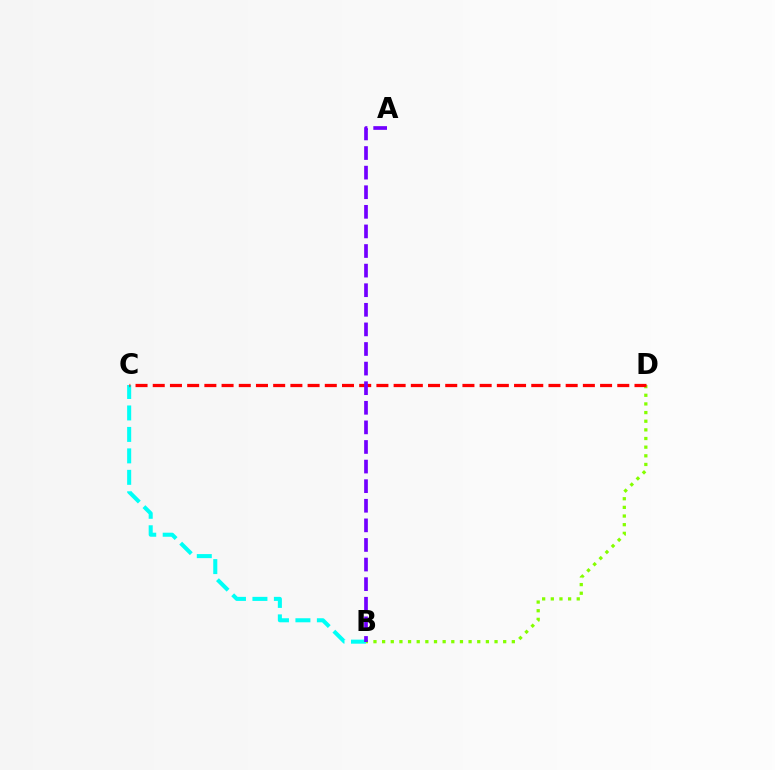{('B', 'C'): [{'color': '#00fff6', 'line_style': 'dashed', 'thickness': 2.92}], ('B', 'D'): [{'color': '#84ff00', 'line_style': 'dotted', 'thickness': 2.35}], ('C', 'D'): [{'color': '#ff0000', 'line_style': 'dashed', 'thickness': 2.34}], ('A', 'B'): [{'color': '#7200ff', 'line_style': 'dashed', 'thickness': 2.66}]}